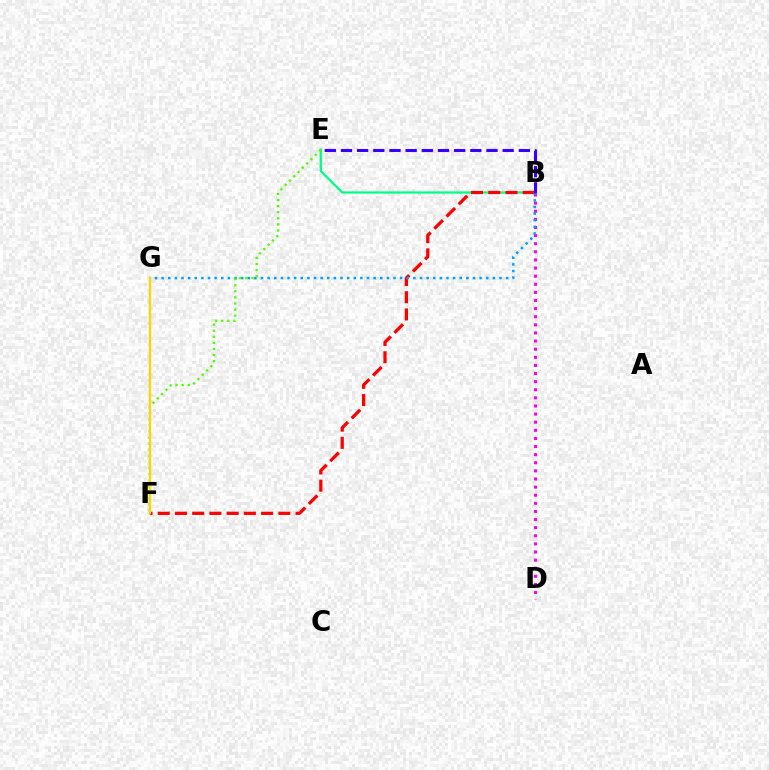{('B', 'E'): [{'color': '#00ff86', 'line_style': 'solid', 'thickness': 1.62}, {'color': '#3700ff', 'line_style': 'dashed', 'thickness': 2.2}], ('B', 'D'): [{'color': '#ff00ed', 'line_style': 'dotted', 'thickness': 2.2}], ('B', 'F'): [{'color': '#ff0000', 'line_style': 'dashed', 'thickness': 2.34}], ('B', 'G'): [{'color': '#009eff', 'line_style': 'dotted', 'thickness': 1.8}], ('E', 'F'): [{'color': '#4fff00', 'line_style': 'dotted', 'thickness': 1.65}], ('F', 'G'): [{'color': '#ffd500', 'line_style': 'solid', 'thickness': 1.65}]}